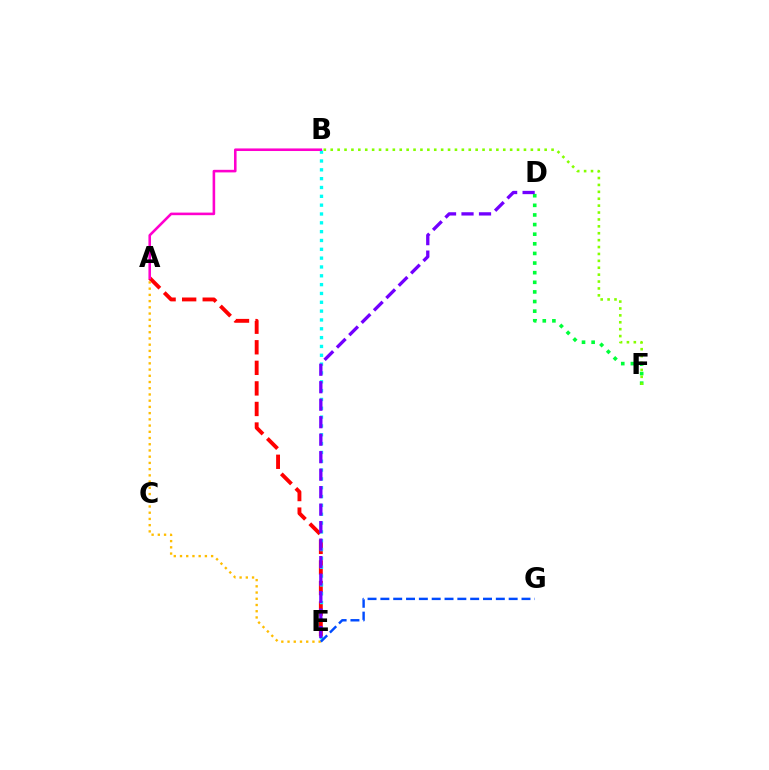{('A', 'E'): [{'color': '#ff0000', 'line_style': 'dashed', 'thickness': 2.79}, {'color': '#ffbd00', 'line_style': 'dotted', 'thickness': 1.69}], ('D', 'F'): [{'color': '#00ff39', 'line_style': 'dotted', 'thickness': 2.61}], ('B', 'E'): [{'color': '#00fff6', 'line_style': 'dotted', 'thickness': 2.4}], ('B', 'F'): [{'color': '#84ff00', 'line_style': 'dotted', 'thickness': 1.88}], ('E', 'G'): [{'color': '#004bff', 'line_style': 'dashed', 'thickness': 1.74}], ('D', 'E'): [{'color': '#7200ff', 'line_style': 'dashed', 'thickness': 2.38}], ('A', 'B'): [{'color': '#ff00cf', 'line_style': 'solid', 'thickness': 1.86}]}